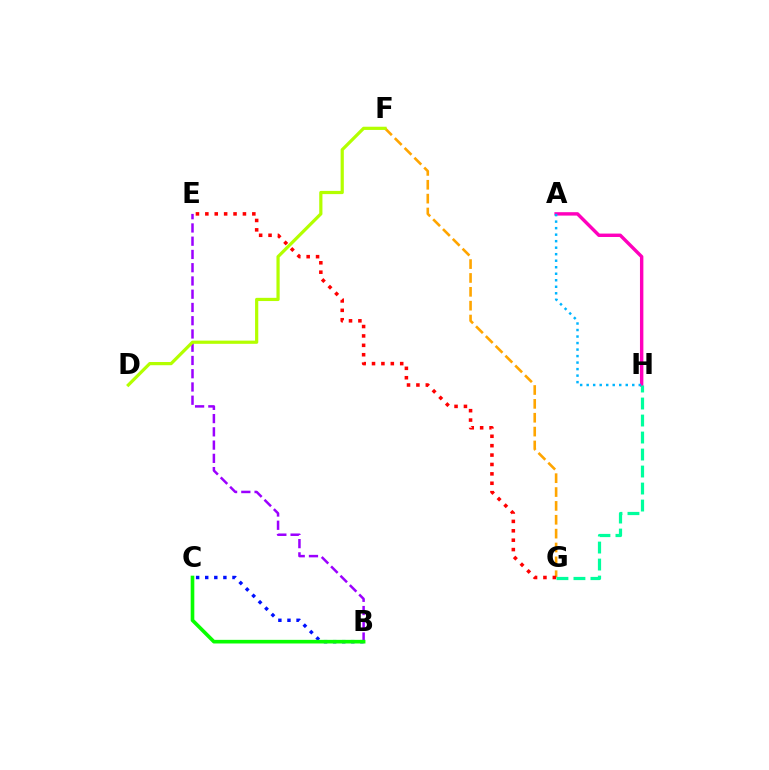{('B', 'C'): [{'color': '#0010ff', 'line_style': 'dotted', 'thickness': 2.47}, {'color': '#08ff00', 'line_style': 'solid', 'thickness': 2.62}], ('F', 'G'): [{'color': '#ffa500', 'line_style': 'dashed', 'thickness': 1.88}], ('B', 'E'): [{'color': '#9b00ff', 'line_style': 'dashed', 'thickness': 1.8}], ('E', 'G'): [{'color': '#ff0000', 'line_style': 'dotted', 'thickness': 2.55}], ('A', 'H'): [{'color': '#ff00bd', 'line_style': 'solid', 'thickness': 2.45}, {'color': '#00b5ff', 'line_style': 'dotted', 'thickness': 1.77}], ('G', 'H'): [{'color': '#00ff9d', 'line_style': 'dashed', 'thickness': 2.31}], ('D', 'F'): [{'color': '#b3ff00', 'line_style': 'solid', 'thickness': 2.31}]}